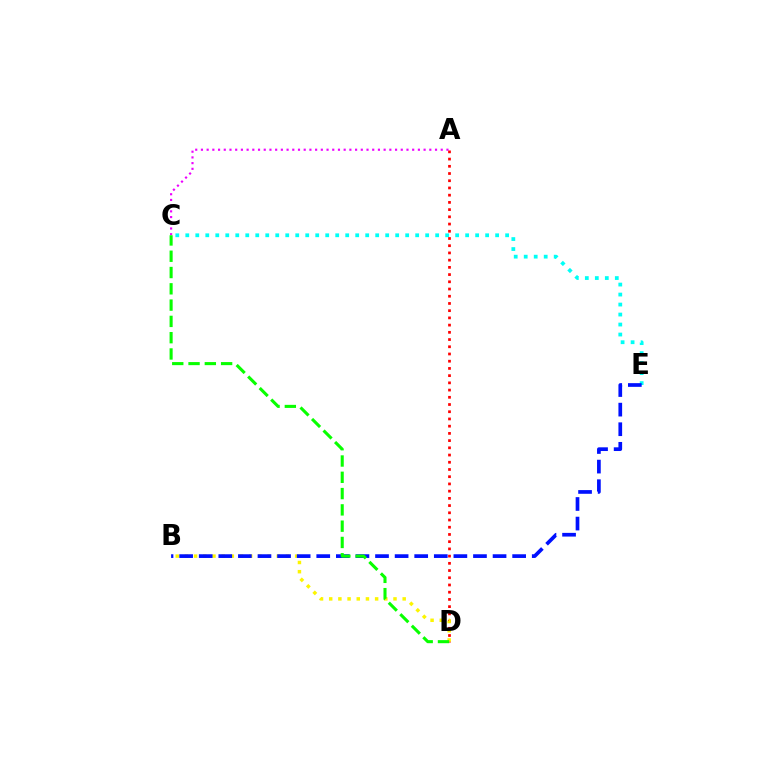{('A', 'C'): [{'color': '#ee00ff', 'line_style': 'dotted', 'thickness': 1.55}], ('C', 'E'): [{'color': '#00fff6', 'line_style': 'dotted', 'thickness': 2.72}], ('A', 'D'): [{'color': '#ff0000', 'line_style': 'dotted', 'thickness': 1.96}], ('B', 'D'): [{'color': '#fcf500', 'line_style': 'dotted', 'thickness': 2.5}], ('B', 'E'): [{'color': '#0010ff', 'line_style': 'dashed', 'thickness': 2.66}], ('C', 'D'): [{'color': '#08ff00', 'line_style': 'dashed', 'thickness': 2.21}]}